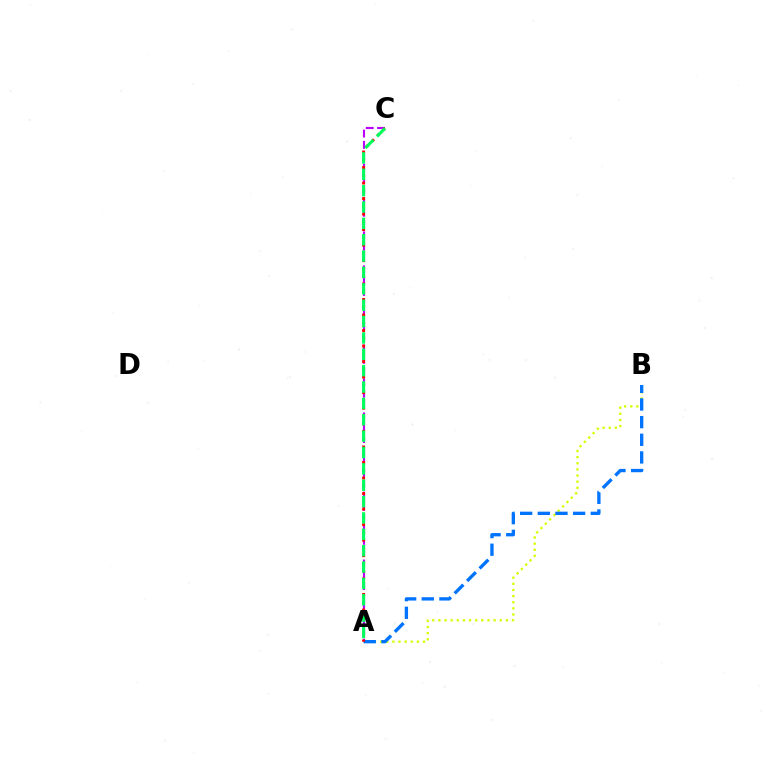{('A', 'B'): [{'color': '#d1ff00', 'line_style': 'dotted', 'thickness': 1.67}, {'color': '#0074ff', 'line_style': 'dashed', 'thickness': 2.4}], ('A', 'C'): [{'color': '#b900ff', 'line_style': 'dashed', 'thickness': 1.54}, {'color': '#ff0000', 'line_style': 'dotted', 'thickness': 2.11}, {'color': '#00ff5c', 'line_style': 'dashed', 'thickness': 2.22}]}